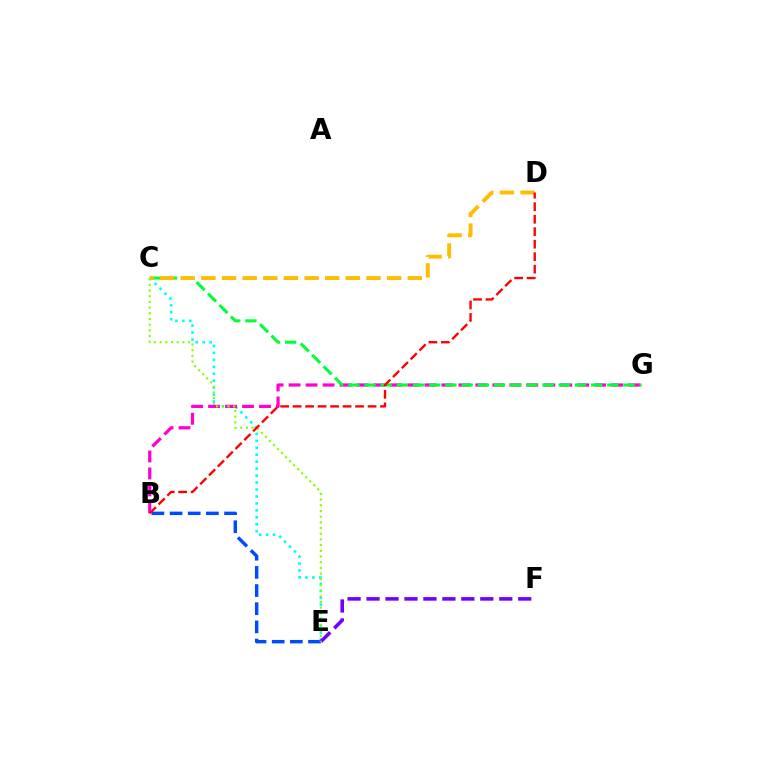{('B', 'E'): [{'color': '#004bff', 'line_style': 'dashed', 'thickness': 2.47}], ('C', 'E'): [{'color': '#00fff6', 'line_style': 'dotted', 'thickness': 1.89}, {'color': '#84ff00', 'line_style': 'dotted', 'thickness': 1.55}], ('E', 'F'): [{'color': '#7200ff', 'line_style': 'dashed', 'thickness': 2.58}], ('B', 'G'): [{'color': '#ff00cf', 'line_style': 'dashed', 'thickness': 2.31}], ('C', 'G'): [{'color': '#00ff39', 'line_style': 'dashed', 'thickness': 2.2}], ('C', 'D'): [{'color': '#ffbd00', 'line_style': 'dashed', 'thickness': 2.8}], ('B', 'D'): [{'color': '#ff0000', 'line_style': 'dashed', 'thickness': 1.7}]}